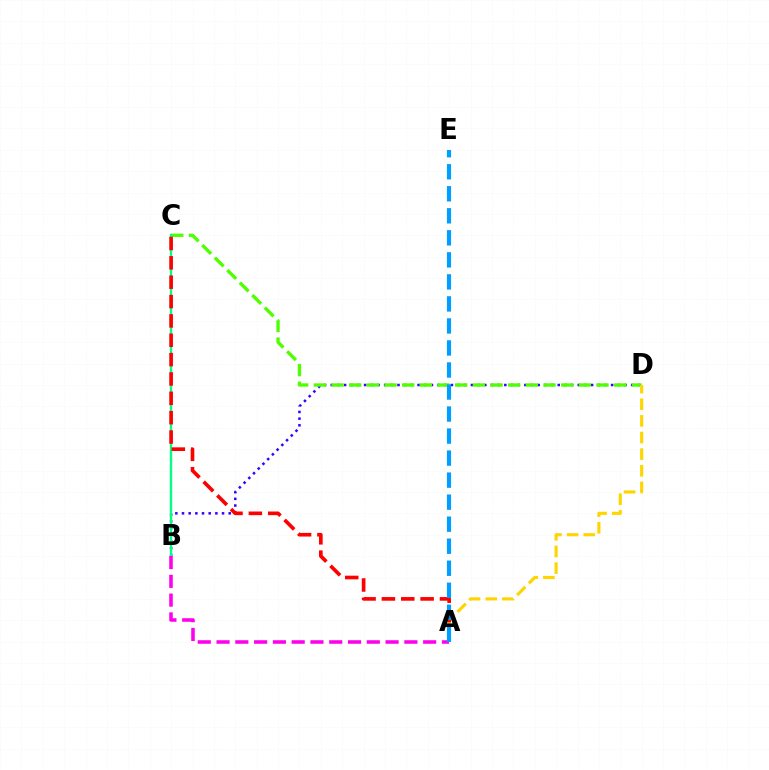{('B', 'D'): [{'color': '#3700ff', 'line_style': 'dotted', 'thickness': 1.81}], ('C', 'D'): [{'color': '#4fff00', 'line_style': 'dashed', 'thickness': 2.4}], ('B', 'C'): [{'color': '#00ff86', 'line_style': 'solid', 'thickness': 1.69}], ('A', 'D'): [{'color': '#ffd500', 'line_style': 'dashed', 'thickness': 2.26}], ('A', 'C'): [{'color': '#ff0000', 'line_style': 'dashed', 'thickness': 2.63}], ('A', 'B'): [{'color': '#ff00ed', 'line_style': 'dashed', 'thickness': 2.55}], ('A', 'E'): [{'color': '#009eff', 'line_style': 'dashed', 'thickness': 2.99}]}